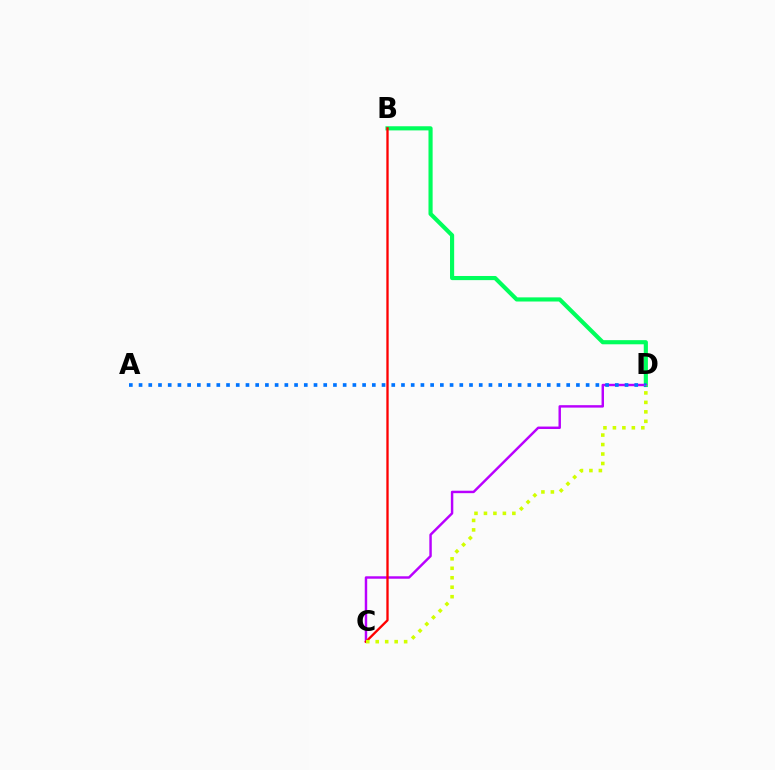{('B', 'D'): [{'color': '#00ff5c', 'line_style': 'solid', 'thickness': 2.98}], ('C', 'D'): [{'color': '#b900ff', 'line_style': 'solid', 'thickness': 1.76}, {'color': '#d1ff00', 'line_style': 'dotted', 'thickness': 2.57}], ('A', 'D'): [{'color': '#0074ff', 'line_style': 'dotted', 'thickness': 2.64}], ('B', 'C'): [{'color': '#ff0000', 'line_style': 'solid', 'thickness': 1.67}]}